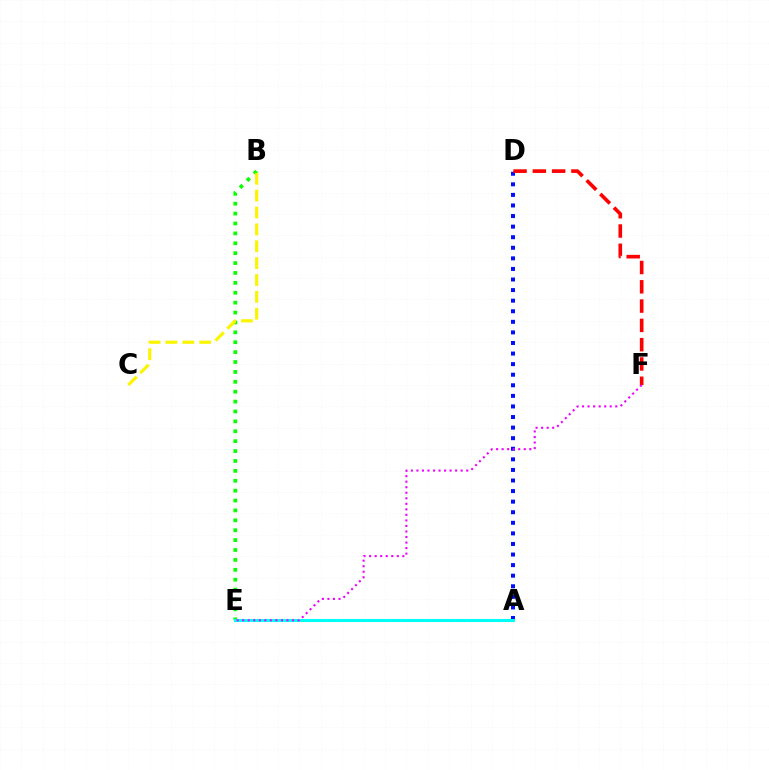{('A', 'D'): [{'color': '#0010ff', 'line_style': 'dotted', 'thickness': 2.87}], ('B', 'E'): [{'color': '#08ff00', 'line_style': 'dotted', 'thickness': 2.69}], ('D', 'F'): [{'color': '#ff0000', 'line_style': 'dashed', 'thickness': 2.62}], ('A', 'E'): [{'color': '#00fff6', 'line_style': 'solid', 'thickness': 2.2}], ('E', 'F'): [{'color': '#ee00ff', 'line_style': 'dotted', 'thickness': 1.5}], ('B', 'C'): [{'color': '#fcf500', 'line_style': 'dashed', 'thickness': 2.29}]}